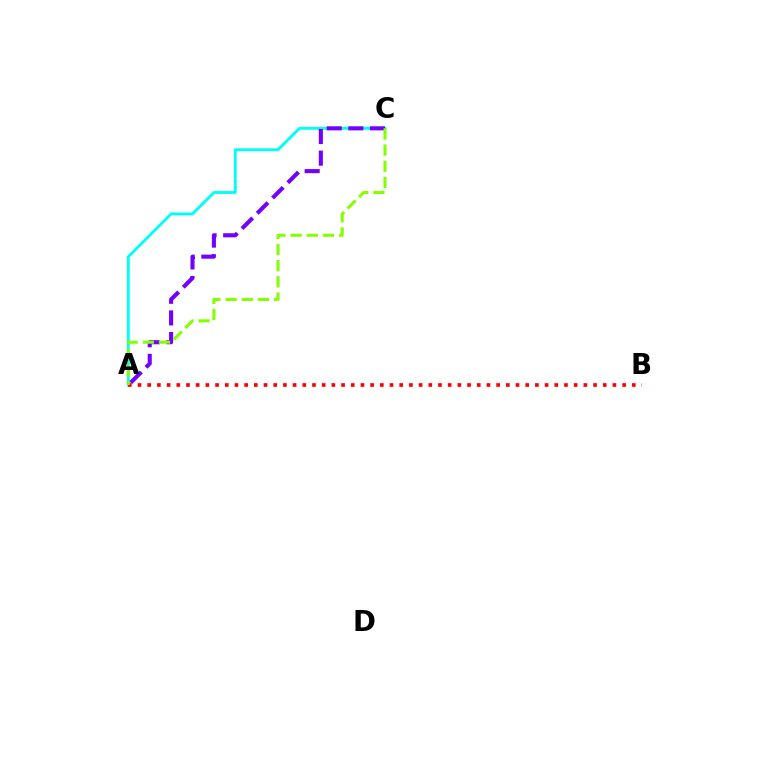{('A', 'C'): [{'color': '#00fff6', 'line_style': 'solid', 'thickness': 2.08}, {'color': '#7200ff', 'line_style': 'dashed', 'thickness': 2.94}, {'color': '#84ff00', 'line_style': 'dashed', 'thickness': 2.19}], ('A', 'B'): [{'color': '#ff0000', 'line_style': 'dotted', 'thickness': 2.63}]}